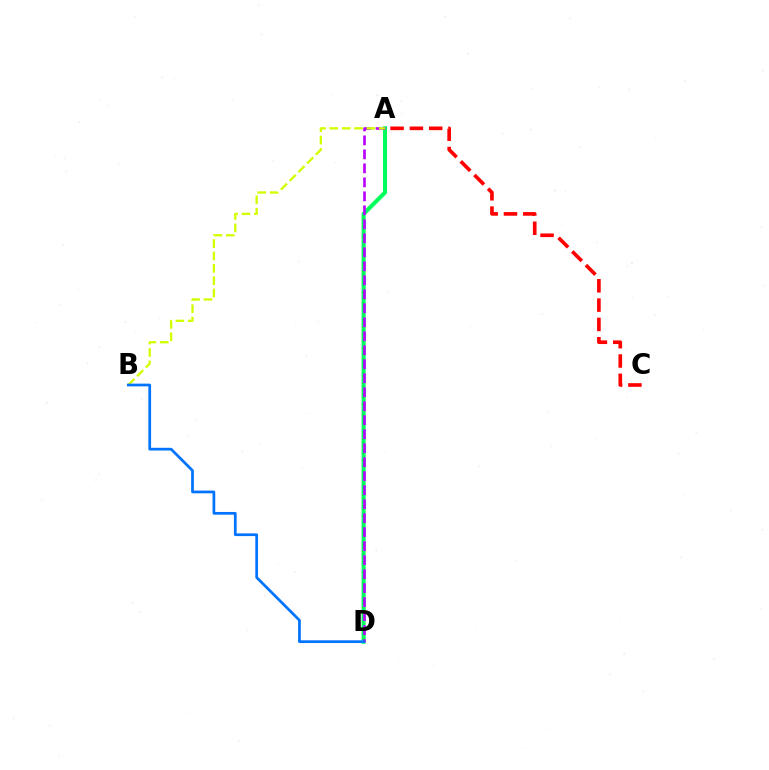{('A', 'D'): [{'color': '#00ff5c', 'line_style': 'solid', 'thickness': 2.93}, {'color': '#b900ff', 'line_style': 'dashed', 'thickness': 1.9}], ('A', 'B'): [{'color': '#d1ff00', 'line_style': 'dashed', 'thickness': 1.68}], ('B', 'D'): [{'color': '#0074ff', 'line_style': 'solid', 'thickness': 1.96}], ('A', 'C'): [{'color': '#ff0000', 'line_style': 'dashed', 'thickness': 2.62}]}